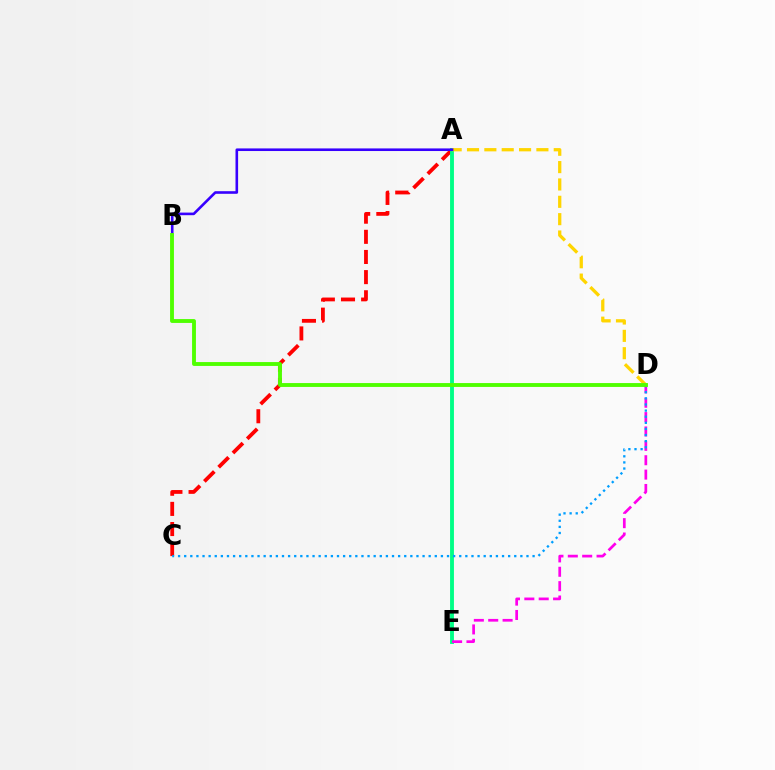{('A', 'C'): [{'color': '#ff0000', 'line_style': 'dashed', 'thickness': 2.74}], ('A', 'E'): [{'color': '#00ff86', 'line_style': 'solid', 'thickness': 2.78}], ('D', 'E'): [{'color': '#ff00ed', 'line_style': 'dashed', 'thickness': 1.95}], ('A', 'D'): [{'color': '#ffd500', 'line_style': 'dashed', 'thickness': 2.36}], ('C', 'D'): [{'color': '#009eff', 'line_style': 'dotted', 'thickness': 1.66}], ('A', 'B'): [{'color': '#3700ff', 'line_style': 'solid', 'thickness': 1.88}], ('B', 'D'): [{'color': '#4fff00', 'line_style': 'solid', 'thickness': 2.78}]}